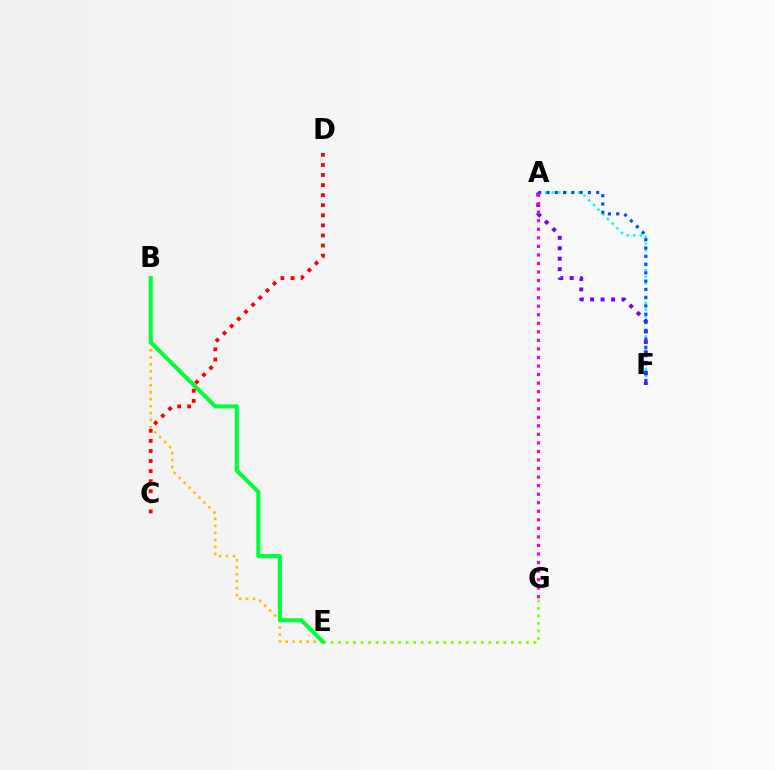{('E', 'G'): [{'color': '#84ff00', 'line_style': 'dotted', 'thickness': 2.04}], ('A', 'F'): [{'color': '#00fff6', 'line_style': 'dotted', 'thickness': 1.8}, {'color': '#7200ff', 'line_style': 'dotted', 'thickness': 2.84}, {'color': '#004bff', 'line_style': 'dotted', 'thickness': 2.25}], ('B', 'E'): [{'color': '#ffbd00', 'line_style': 'dotted', 'thickness': 1.9}, {'color': '#00ff39', 'line_style': 'solid', 'thickness': 2.92}], ('A', 'G'): [{'color': '#ff00cf', 'line_style': 'dotted', 'thickness': 2.32}], ('C', 'D'): [{'color': '#ff0000', 'line_style': 'dotted', 'thickness': 2.74}]}